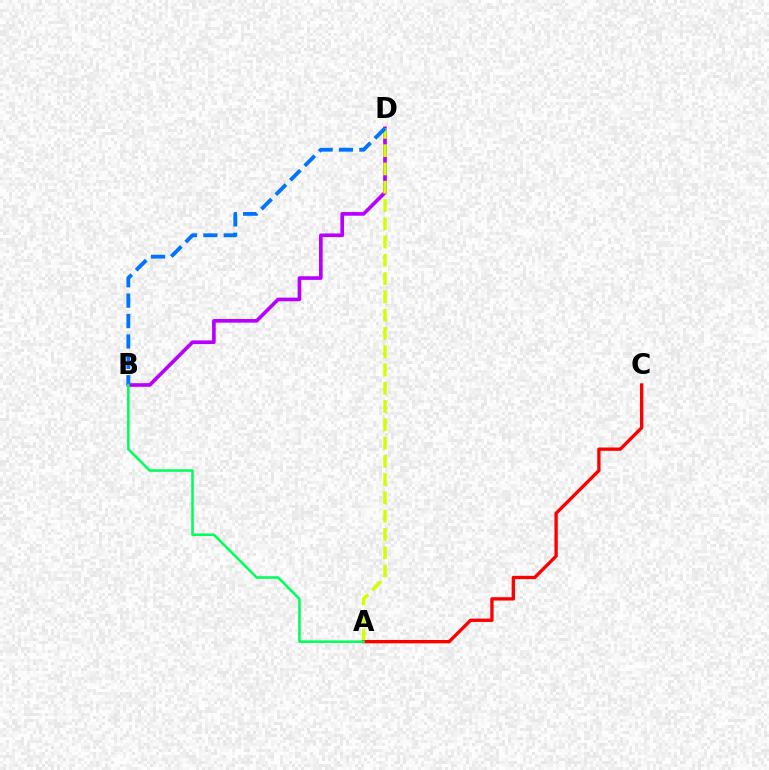{('B', 'D'): [{'color': '#b900ff', 'line_style': 'solid', 'thickness': 2.63}, {'color': '#0074ff', 'line_style': 'dashed', 'thickness': 2.77}], ('A', 'D'): [{'color': '#d1ff00', 'line_style': 'dashed', 'thickness': 2.48}], ('A', 'C'): [{'color': '#ff0000', 'line_style': 'solid', 'thickness': 2.4}], ('A', 'B'): [{'color': '#00ff5c', 'line_style': 'solid', 'thickness': 1.83}]}